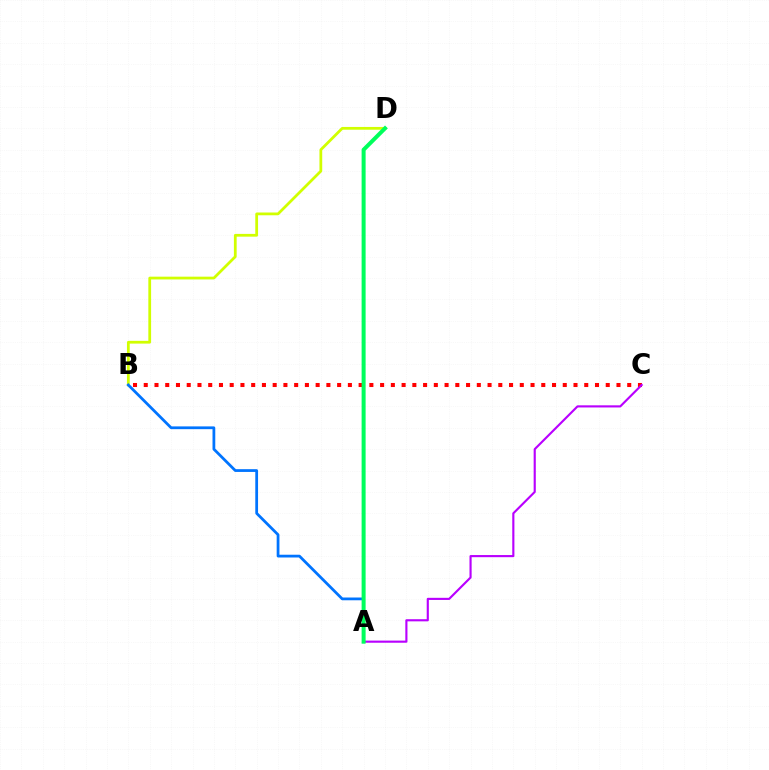{('B', 'C'): [{'color': '#ff0000', 'line_style': 'dotted', 'thickness': 2.92}], ('B', 'D'): [{'color': '#d1ff00', 'line_style': 'solid', 'thickness': 1.99}], ('A', 'C'): [{'color': '#b900ff', 'line_style': 'solid', 'thickness': 1.54}], ('A', 'B'): [{'color': '#0074ff', 'line_style': 'solid', 'thickness': 1.99}], ('A', 'D'): [{'color': '#00ff5c', 'line_style': 'solid', 'thickness': 2.88}]}